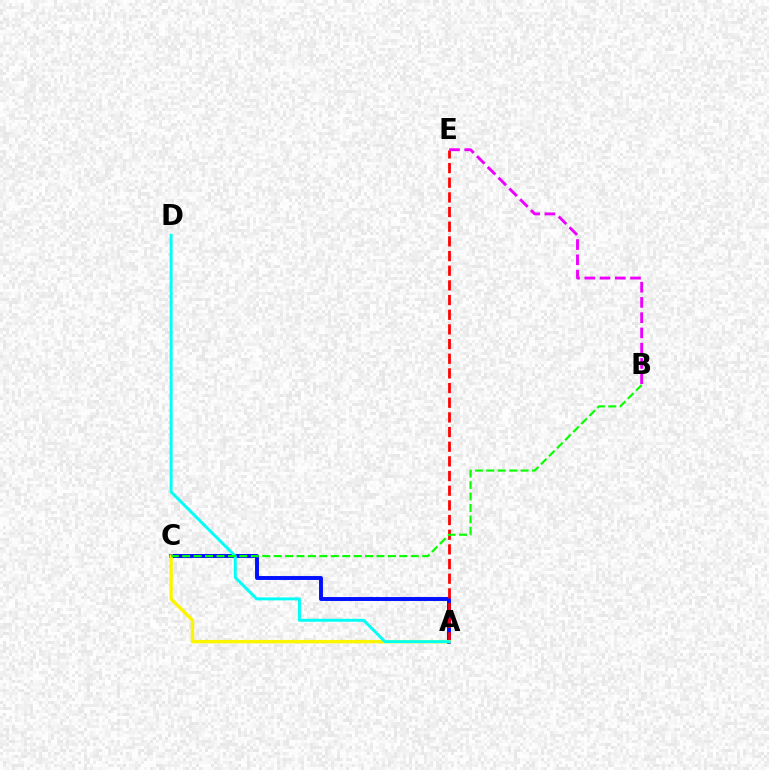{('A', 'C'): [{'color': '#0010ff', 'line_style': 'solid', 'thickness': 2.82}, {'color': '#fcf500', 'line_style': 'solid', 'thickness': 2.45}], ('A', 'E'): [{'color': '#ff0000', 'line_style': 'dashed', 'thickness': 1.99}], ('A', 'D'): [{'color': '#00fff6', 'line_style': 'solid', 'thickness': 2.12}], ('B', 'C'): [{'color': '#08ff00', 'line_style': 'dashed', 'thickness': 1.55}], ('B', 'E'): [{'color': '#ee00ff', 'line_style': 'dashed', 'thickness': 2.07}]}